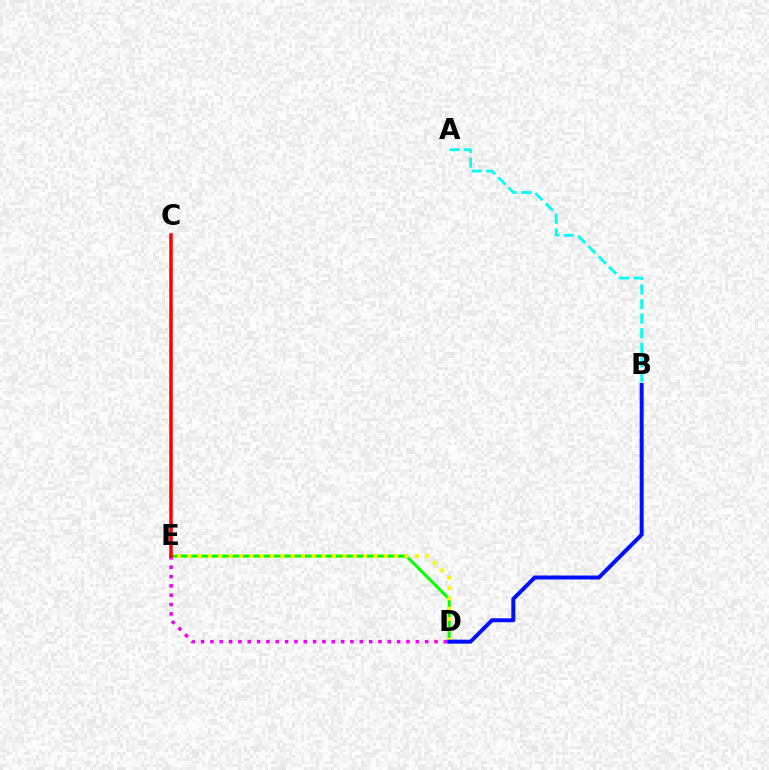{('D', 'E'): [{'color': '#08ff00', 'line_style': 'solid', 'thickness': 2.2}, {'color': '#ee00ff', 'line_style': 'dotted', 'thickness': 2.54}, {'color': '#fcf500', 'line_style': 'dotted', 'thickness': 2.81}], ('A', 'B'): [{'color': '#00fff6', 'line_style': 'dashed', 'thickness': 1.98}], ('B', 'D'): [{'color': '#0010ff', 'line_style': 'solid', 'thickness': 2.86}], ('C', 'E'): [{'color': '#ff0000', 'line_style': 'solid', 'thickness': 2.53}]}